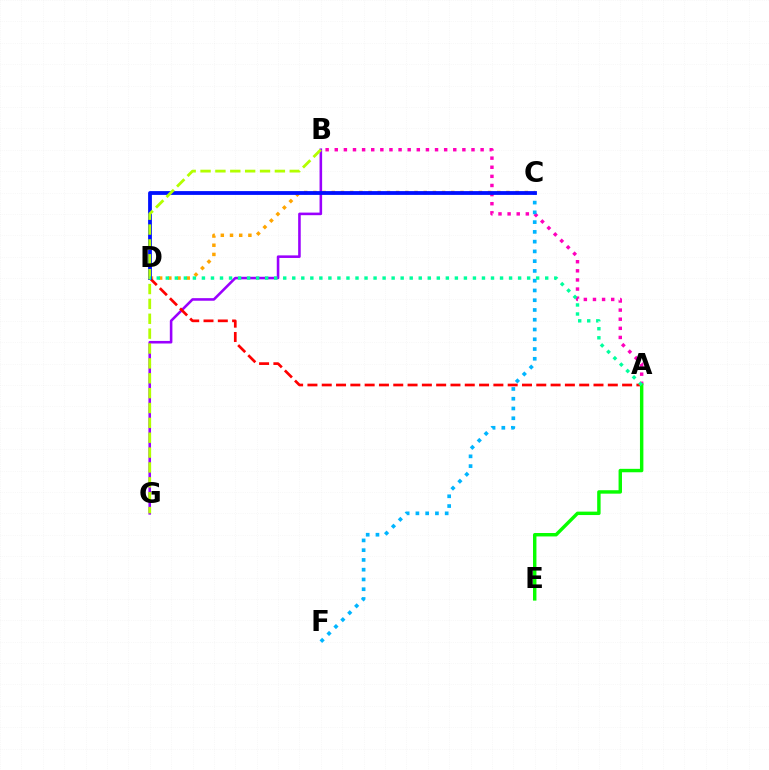{('B', 'G'): [{'color': '#9b00ff', 'line_style': 'solid', 'thickness': 1.86}, {'color': '#b3ff00', 'line_style': 'dashed', 'thickness': 2.02}], ('C', 'D'): [{'color': '#ffa500', 'line_style': 'dotted', 'thickness': 2.5}, {'color': '#0010ff', 'line_style': 'solid', 'thickness': 2.74}], ('A', 'D'): [{'color': '#ff0000', 'line_style': 'dashed', 'thickness': 1.94}, {'color': '#00ff9d', 'line_style': 'dotted', 'thickness': 2.45}], ('A', 'B'): [{'color': '#ff00bd', 'line_style': 'dotted', 'thickness': 2.48}], ('C', 'F'): [{'color': '#00b5ff', 'line_style': 'dotted', 'thickness': 2.65}], ('A', 'E'): [{'color': '#08ff00', 'line_style': 'solid', 'thickness': 2.47}]}